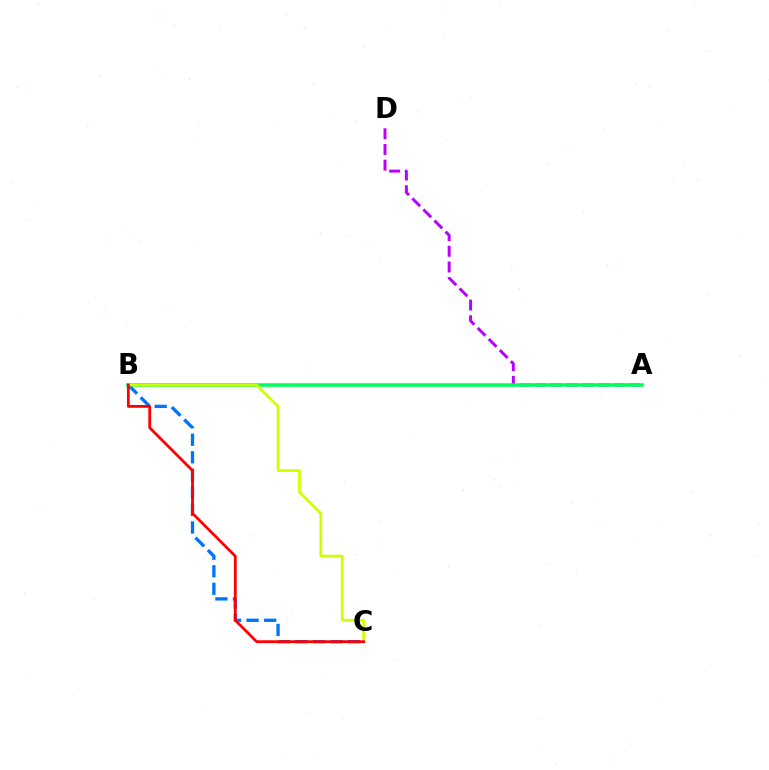{('A', 'D'): [{'color': '#b900ff', 'line_style': 'dashed', 'thickness': 2.13}], ('A', 'B'): [{'color': '#00ff5c', 'line_style': 'solid', 'thickness': 2.56}], ('B', 'C'): [{'color': '#0074ff', 'line_style': 'dashed', 'thickness': 2.38}, {'color': '#d1ff00', 'line_style': 'solid', 'thickness': 1.98}, {'color': '#ff0000', 'line_style': 'solid', 'thickness': 2.01}]}